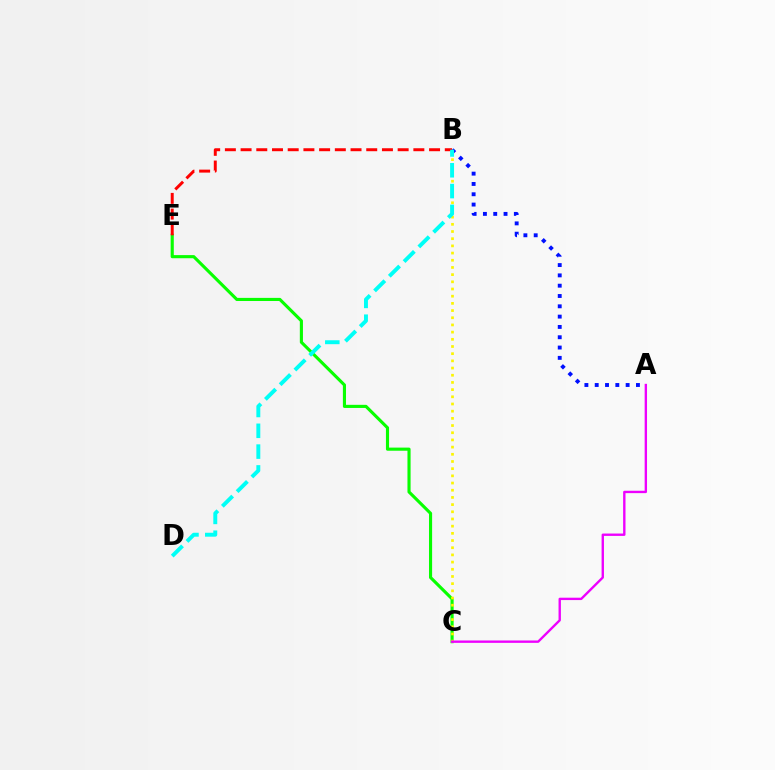{('A', 'B'): [{'color': '#0010ff', 'line_style': 'dotted', 'thickness': 2.8}], ('C', 'E'): [{'color': '#08ff00', 'line_style': 'solid', 'thickness': 2.25}], ('B', 'E'): [{'color': '#ff0000', 'line_style': 'dashed', 'thickness': 2.13}], ('B', 'C'): [{'color': '#fcf500', 'line_style': 'dotted', 'thickness': 1.95}], ('B', 'D'): [{'color': '#00fff6', 'line_style': 'dashed', 'thickness': 2.83}], ('A', 'C'): [{'color': '#ee00ff', 'line_style': 'solid', 'thickness': 1.71}]}